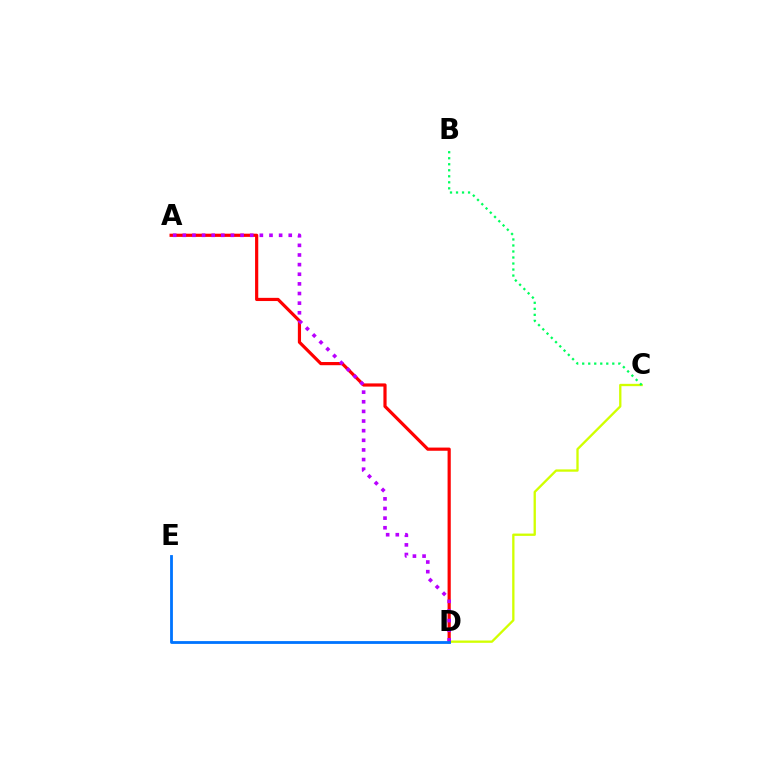{('C', 'D'): [{'color': '#d1ff00', 'line_style': 'solid', 'thickness': 1.67}], ('B', 'C'): [{'color': '#00ff5c', 'line_style': 'dotted', 'thickness': 1.63}], ('A', 'D'): [{'color': '#ff0000', 'line_style': 'solid', 'thickness': 2.29}, {'color': '#b900ff', 'line_style': 'dotted', 'thickness': 2.62}], ('D', 'E'): [{'color': '#0074ff', 'line_style': 'solid', 'thickness': 2.02}]}